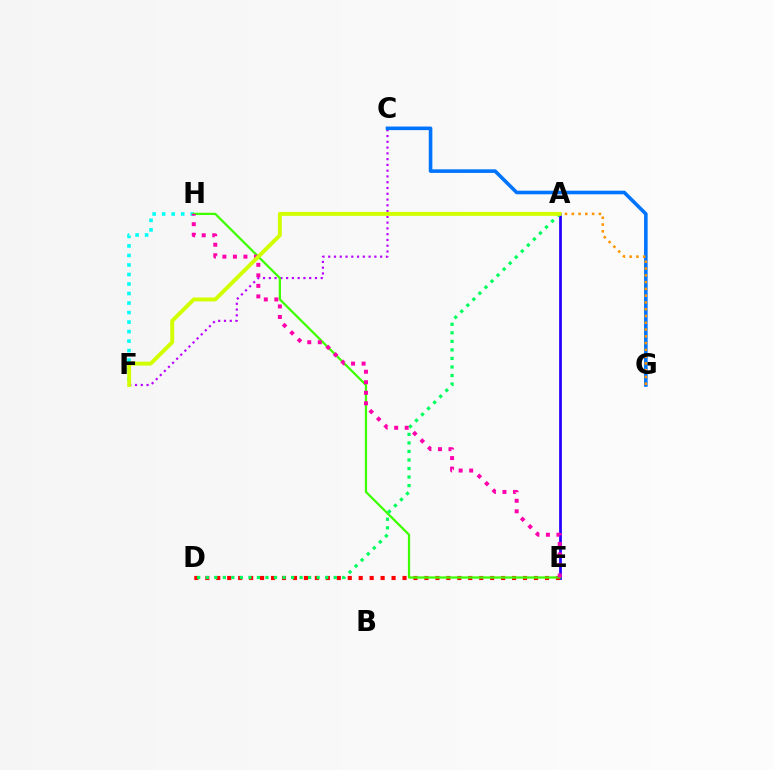{('A', 'E'): [{'color': '#2500ff', 'line_style': 'solid', 'thickness': 1.98}], ('D', 'E'): [{'color': '#ff0000', 'line_style': 'dotted', 'thickness': 2.98}], ('C', 'F'): [{'color': '#b900ff', 'line_style': 'dotted', 'thickness': 1.57}], ('C', 'G'): [{'color': '#0074ff', 'line_style': 'solid', 'thickness': 2.58}], ('F', 'H'): [{'color': '#00fff6', 'line_style': 'dotted', 'thickness': 2.59}], ('E', 'H'): [{'color': '#3dff00', 'line_style': 'solid', 'thickness': 1.61}, {'color': '#ff00ac', 'line_style': 'dotted', 'thickness': 2.86}], ('A', 'D'): [{'color': '#00ff5c', 'line_style': 'dotted', 'thickness': 2.32}], ('A', 'G'): [{'color': '#ff9400', 'line_style': 'dotted', 'thickness': 1.84}], ('A', 'F'): [{'color': '#d1ff00', 'line_style': 'solid', 'thickness': 2.82}]}